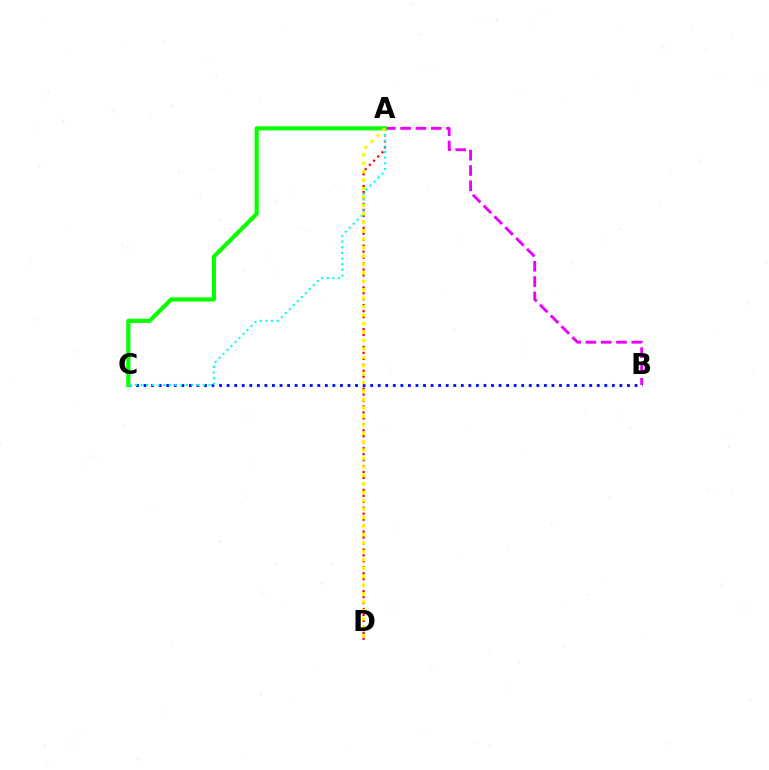{('B', 'C'): [{'color': '#0010ff', 'line_style': 'dotted', 'thickness': 2.05}], ('A', 'B'): [{'color': '#ee00ff', 'line_style': 'dashed', 'thickness': 2.08}], ('A', 'D'): [{'color': '#ff0000', 'line_style': 'dotted', 'thickness': 1.62}, {'color': '#fcf500', 'line_style': 'dotted', 'thickness': 2.29}], ('A', 'C'): [{'color': '#08ff00', 'line_style': 'solid', 'thickness': 2.98}, {'color': '#00fff6', 'line_style': 'dotted', 'thickness': 1.54}]}